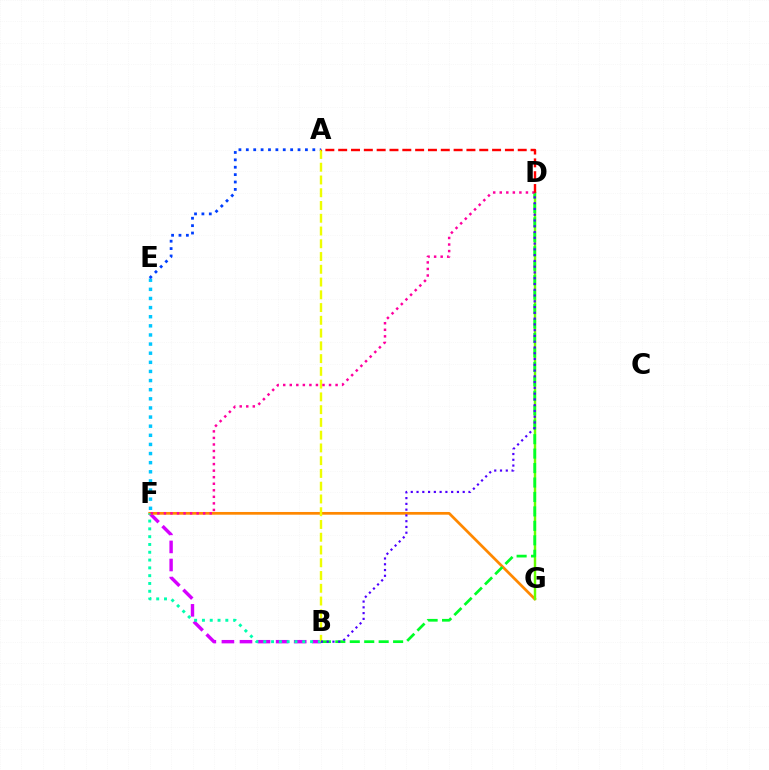{('B', 'F'): [{'color': '#d600ff', 'line_style': 'dashed', 'thickness': 2.45}, {'color': '#00ffaf', 'line_style': 'dotted', 'thickness': 2.12}], ('F', 'G'): [{'color': '#ff8800', 'line_style': 'solid', 'thickness': 1.96}], ('E', 'F'): [{'color': '#00c7ff', 'line_style': 'dotted', 'thickness': 2.48}], ('A', 'E'): [{'color': '#003fff', 'line_style': 'dotted', 'thickness': 2.01}], ('D', 'G'): [{'color': '#66ff00', 'line_style': 'solid', 'thickness': 1.76}], ('A', 'B'): [{'color': '#eeff00', 'line_style': 'dashed', 'thickness': 1.73}], ('B', 'D'): [{'color': '#00ff27', 'line_style': 'dashed', 'thickness': 1.96}, {'color': '#4f00ff', 'line_style': 'dotted', 'thickness': 1.57}], ('D', 'F'): [{'color': '#ff00a0', 'line_style': 'dotted', 'thickness': 1.78}], ('A', 'D'): [{'color': '#ff0000', 'line_style': 'dashed', 'thickness': 1.74}]}